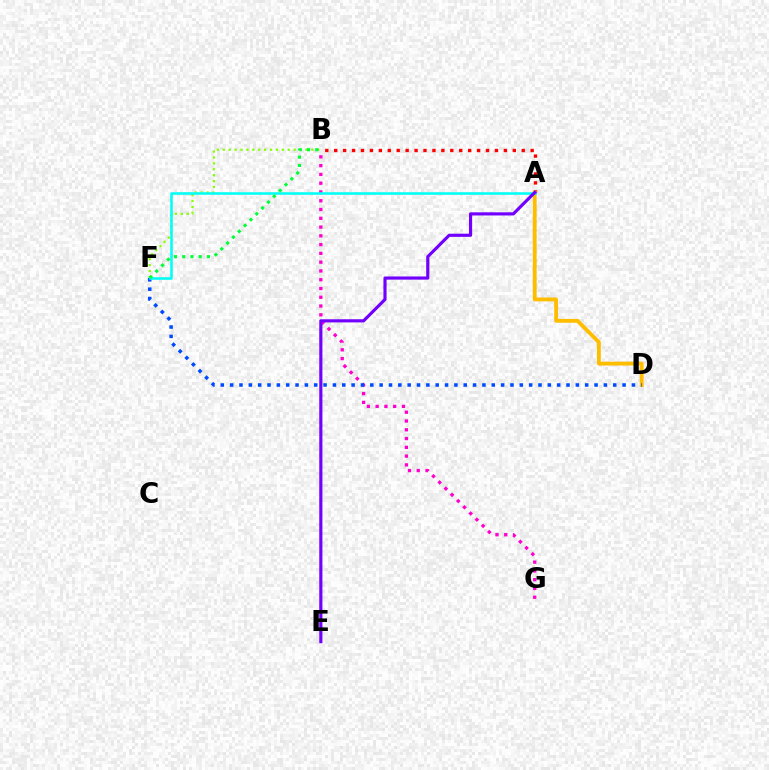{('B', 'G'): [{'color': '#ff00cf', 'line_style': 'dotted', 'thickness': 2.38}], ('A', 'B'): [{'color': '#ff0000', 'line_style': 'dotted', 'thickness': 2.43}], ('A', 'D'): [{'color': '#ffbd00', 'line_style': 'solid', 'thickness': 2.77}], ('D', 'F'): [{'color': '#004bff', 'line_style': 'dotted', 'thickness': 2.54}], ('B', 'F'): [{'color': '#84ff00', 'line_style': 'dotted', 'thickness': 1.6}, {'color': '#00ff39', 'line_style': 'dotted', 'thickness': 2.24}], ('A', 'F'): [{'color': '#00fff6', 'line_style': 'solid', 'thickness': 1.84}], ('A', 'E'): [{'color': '#7200ff', 'line_style': 'solid', 'thickness': 2.27}]}